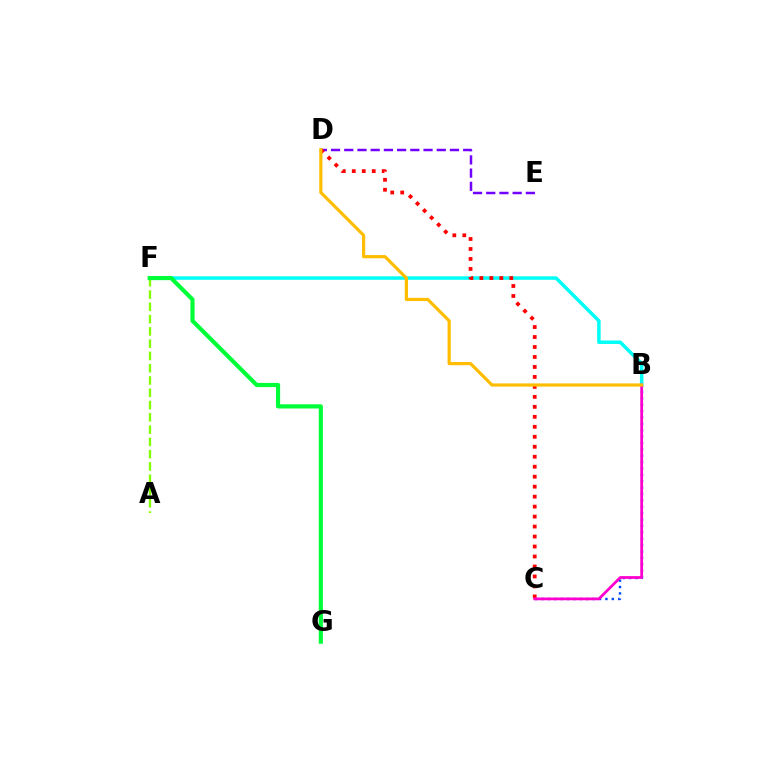{('B', 'C'): [{'color': '#004bff', 'line_style': 'dotted', 'thickness': 1.73}, {'color': '#ff00cf', 'line_style': 'solid', 'thickness': 1.98}], ('B', 'F'): [{'color': '#00fff6', 'line_style': 'solid', 'thickness': 2.52}], ('D', 'E'): [{'color': '#7200ff', 'line_style': 'dashed', 'thickness': 1.79}], ('C', 'D'): [{'color': '#ff0000', 'line_style': 'dotted', 'thickness': 2.71}], ('B', 'D'): [{'color': '#ffbd00', 'line_style': 'solid', 'thickness': 2.29}], ('A', 'F'): [{'color': '#84ff00', 'line_style': 'dashed', 'thickness': 1.67}], ('F', 'G'): [{'color': '#00ff39', 'line_style': 'solid', 'thickness': 2.99}]}